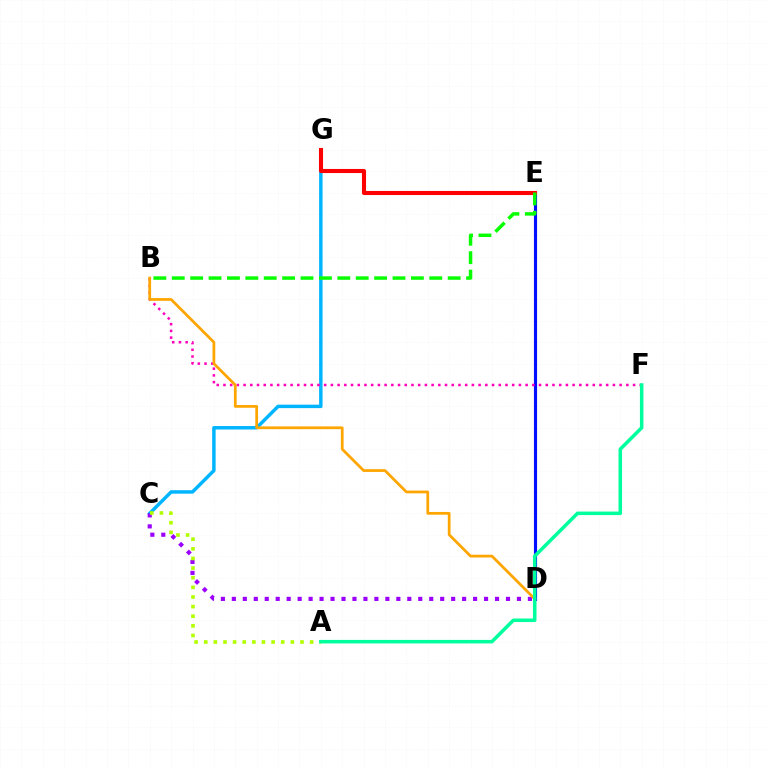{('C', 'G'): [{'color': '#00b5ff', 'line_style': 'solid', 'thickness': 2.49}], ('C', 'D'): [{'color': '#9b00ff', 'line_style': 'dotted', 'thickness': 2.98}], ('D', 'E'): [{'color': '#0010ff', 'line_style': 'solid', 'thickness': 2.27}], ('E', 'G'): [{'color': '#ff0000', 'line_style': 'solid', 'thickness': 2.94}], ('B', 'F'): [{'color': '#ff00bd', 'line_style': 'dotted', 'thickness': 1.82}], ('B', 'D'): [{'color': '#ffa500', 'line_style': 'solid', 'thickness': 1.98}], ('A', 'C'): [{'color': '#b3ff00', 'line_style': 'dotted', 'thickness': 2.62}], ('B', 'E'): [{'color': '#08ff00', 'line_style': 'dashed', 'thickness': 2.5}], ('A', 'F'): [{'color': '#00ff9d', 'line_style': 'solid', 'thickness': 2.54}]}